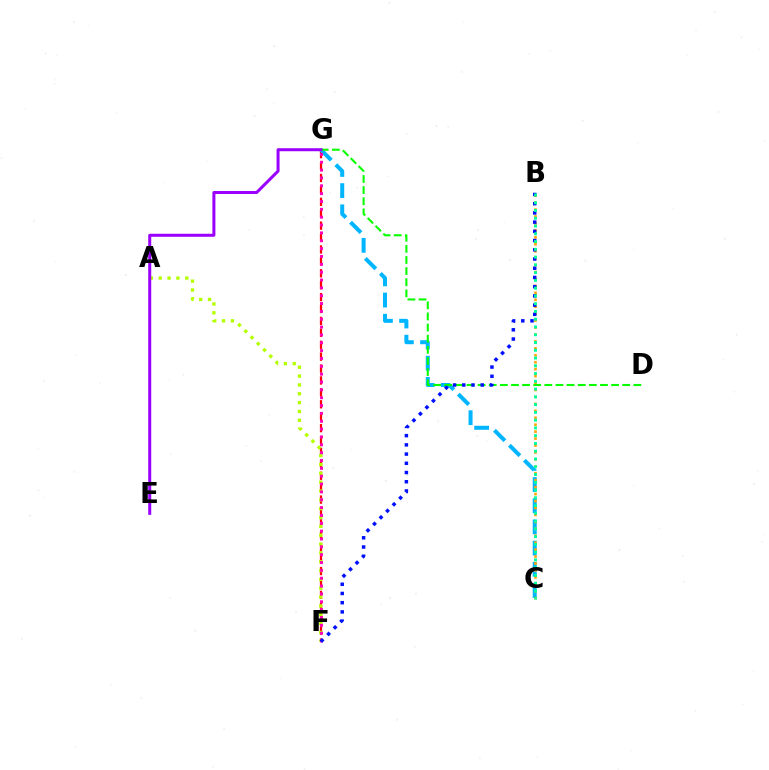{('F', 'G'): [{'color': '#ff0000', 'line_style': 'dashed', 'thickness': 1.62}, {'color': '#ff00bd', 'line_style': 'dotted', 'thickness': 2.13}], ('C', 'G'): [{'color': '#00b5ff', 'line_style': 'dashed', 'thickness': 2.88}], ('A', 'F'): [{'color': '#b3ff00', 'line_style': 'dotted', 'thickness': 2.4}], ('B', 'C'): [{'color': '#ffa500', 'line_style': 'dotted', 'thickness': 1.89}, {'color': '#00ff9d', 'line_style': 'dotted', 'thickness': 2.11}], ('D', 'G'): [{'color': '#08ff00', 'line_style': 'dashed', 'thickness': 1.51}], ('B', 'F'): [{'color': '#0010ff', 'line_style': 'dotted', 'thickness': 2.51}], ('E', 'G'): [{'color': '#9b00ff', 'line_style': 'solid', 'thickness': 2.18}]}